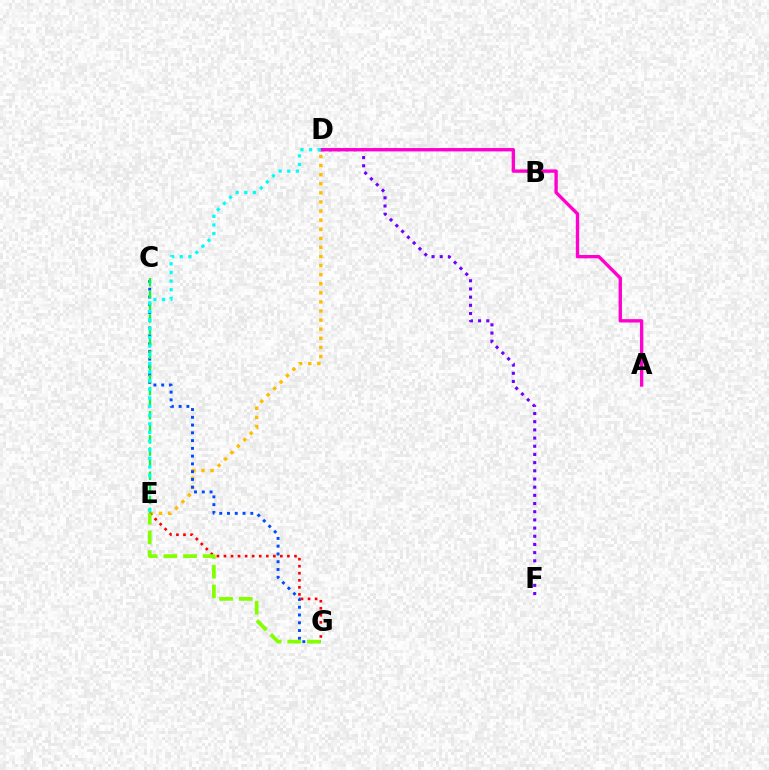{('D', 'F'): [{'color': '#7200ff', 'line_style': 'dotted', 'thickness': 2.22}], ('A', 'D'): [{'color': '#ff00cf', 'line_style': 'solid', 'thickness': 2.42}], ('D', 'E'): [{'color': '#ffbd00', 'line_style': 'dotted', 'thickness': 2.47}, {'color': '#00fff6', 'line_style': 'dotted', 'thickness': 2.35}], ('C', 'G'): [{'color': '#004bff', 'line_style': 'dotted', 'thickness': 2.11}], ('E', 'G'): [{'color': '#ff0000', 'line_style': 'dotted', 'thickness': 1.92}, {'color': '#84ff00', 'line_style': 'dashed', 'thickness': 2.68}], ('C', 'E'): [{'color': '#00ff39', 'line_style': 'dashed', 'thickness': 1.64}]}